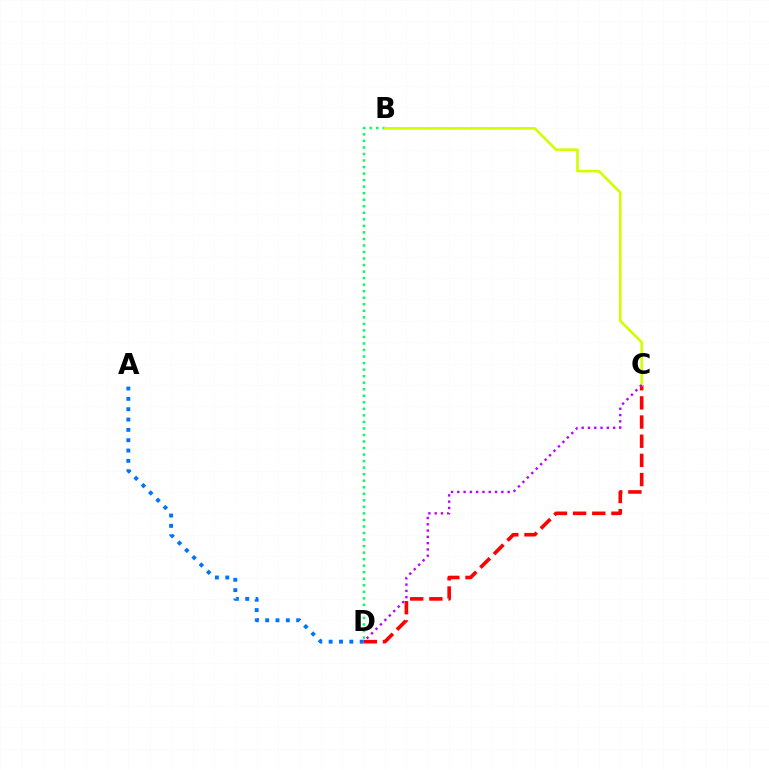{('C', 'D'): [{'color': '#ff0000', 'line_style': 'dashed', 'thickness': 2.6}, {'color': '#b900ff', 'line_style': 'dotted', 'thickness': 1.71}], ('B', 'D'): [{'color': '#00ff5c', 'line_style': 'dotted', 'thickness': 1.78}], ('A', 'D'): [{'color': '#0074ff', 'line_style': 'dotted', 'thickness': 2.81}], ('B', 'C'): [{'color': '#d1ff00', 'line_style': 'solid', 'thickness': 1.89}]}